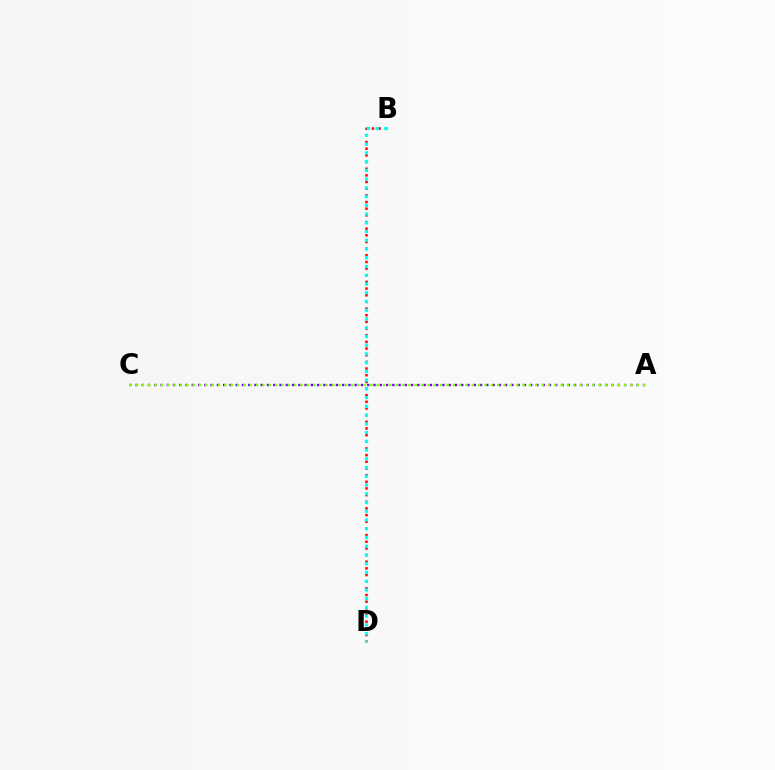{('B', 'D'): [{'color': '#ff0000', 'line_style': 'dotted', 'thickness': 1.81}, {'color': '#00fff6', 'line_style': 'dotted', 'thickness': 2.38}], ('A', 'C'): [{'color': '#7200ff', 'line_style': 'dotted', 'thickness': 1.7}, {'color': '#84ff00', 'line_style': 'dotted', 'thickness': 1.72}]}